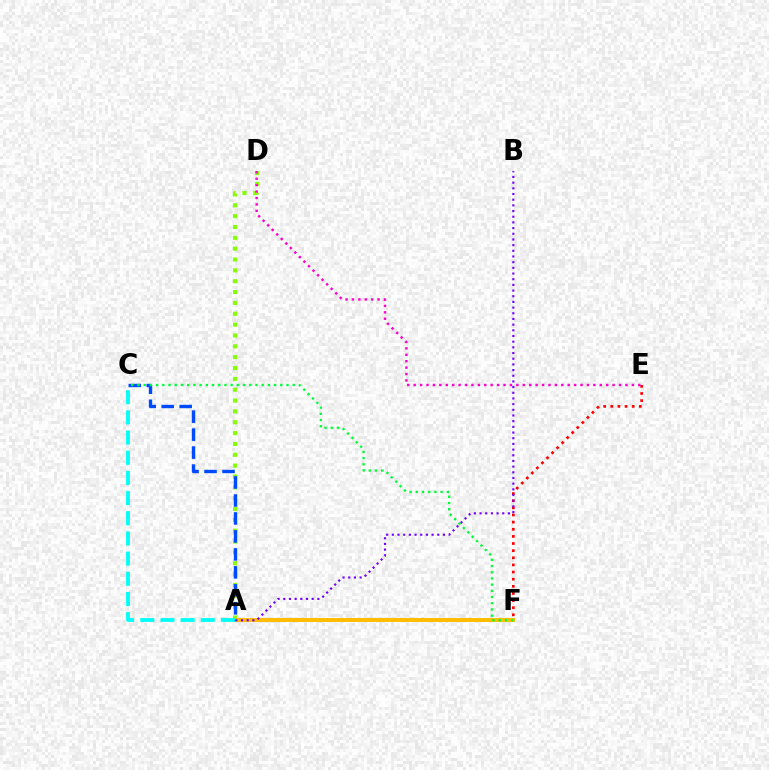{('A', 'D'): [{'color': '#84ff00', 'line_style': 'dotted', 'thickness': 2.95}], ('A', 'F'): [{'color': '#ffbd00', 'line_style': 'solid', 'thickness': 2.83}], ('E', 'F'): [{'color': '#ff0000', 'line_style': 'dotted', 'thickness': 1.94}], ('D', 'E'): [{'color': '#ff00cf', 'line_style': 'dotted', 'thickness': 1.74}], ('A', 'B'): [{'color': '#7200ff', 'line_style': 'dotted', 'thickness': 1.54}], ('A', 'C'): [{'color': '#00fff6', 'line_style': 'dashed', 'thickness': 2.74}, {'color': '#004bff', 'line_style': 'dashed', 'thickness': 2.44}], ('C', 'F'): [{'color': '#00ff39', 'line_style': 'dotted', 'thickness': 1.69}]}